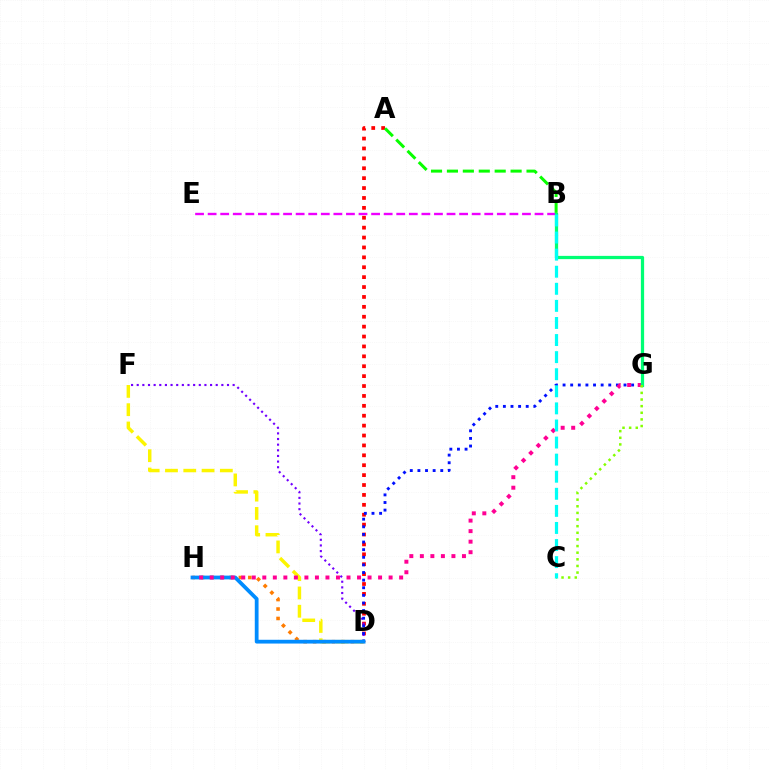{('B', 'E'): [{'color': '#ee00ff', 'line_style': 'dashed', 'thickness': 1.71}], ('A', 'D'): [{'color': '#ff0000', 'line_style': 'dotted', 'thickness': 2.69}], ('D', 'F'): [{'color': '#7200ff', 'line_style': 'dotted', 'thickness': 1.53}, {'color': '#fcf500', 'line_style': 'dashed', 'thickness': 2.49}], ('A', 'B'): [{'color': '#08ff00', 'line_style': 'dashed', 'thickness': 2.16}], ('D', 'H'): [{'color': '#ff7c00', 'line_style': 'dotted', 'thickness': 2.57}, {'color': '#008cff', 'line_style': 'solid', 'thickness': 2.72}], ('D', 'G'): [{'color': '#0010ff', 'line_style': 'dotted', 'thickness': 2.07}], ('G', 'H'): [{'color': '#ff0094', 'line_style': 'dotted', 'thickness': 2.86}], ('B', 'G'): [{'color': '#00ff74', 'line_style': 'solid', 'thickness': 2.33}], ('C', 'G'): [{'color': '#84ff00', 'line_style': 'dotted', 'thickness': 1.8}], ('B', 'C'): [{'color': '#00fff6', 'line_style': 'dashed', 'thickness': 2.32}]}